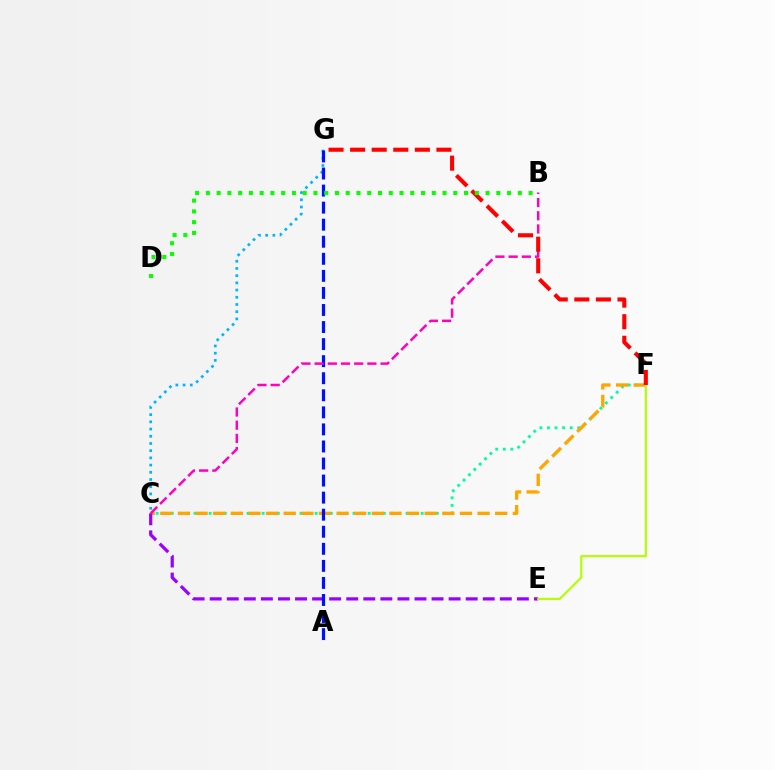{('C', 'F'): [{'color': '#00ff9d', 'line_style': 'dotted', 'thickness': 2.06}, {'color': '#ffa500', 'line_style': 'dashed', 'thickness': 2.39}], ('C', 'E'): [{'color': '#9b00ff', 'line_style': 'dashed', 'thickness': 2.32}], ('C', 'G'): [{'color': '#00b5ff', 'line_style': 'dotted', 'thickness': 1.96}], ('E', 'F'): [{'color': '#b3ff00', 'line_style': 'solid', 'thickness': 1.55}], ('A', 'G'): [{'color': '#0010ff', 'line_style': 'dashed', 'thickness': 2.32}], ('B', 'C'): [{'color': '#ff00bd', 'line_style': 'dashed', 'thickness': 1.79}], ('F', 'G'): [{'color': '#ff0000', 'line_style': 'dashed', 'thickness': 2.93}], ('B', 'D'): [{'color': '#08ff00', 'line_style': 'dotted', 'thickness': 2.92}]}